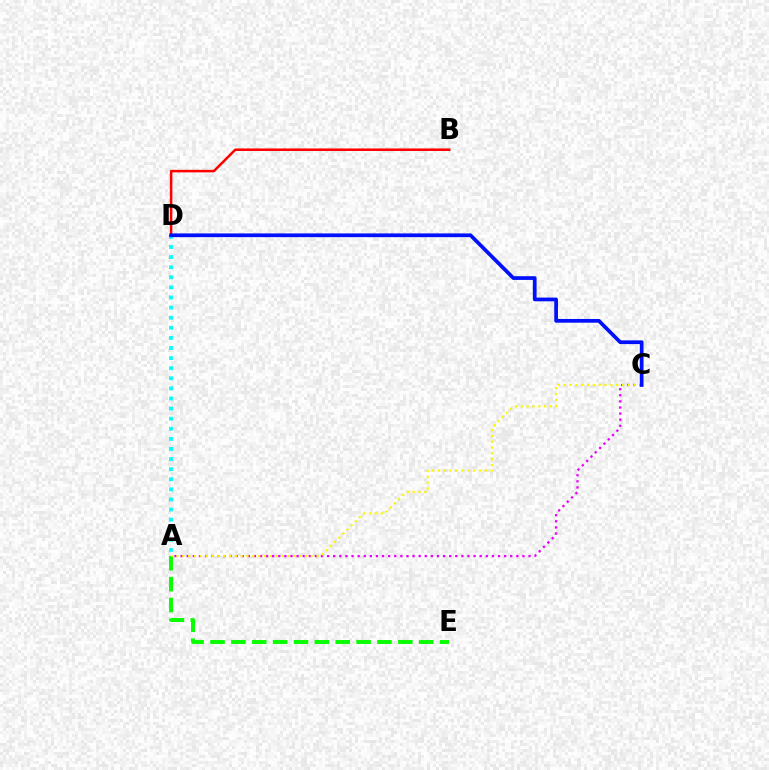{('A', 'E'): [{'color': '#08ff00', 'line_style': 'dashed', 'thickness': 2.84}], ('A', 'C'): [{'color': '#ee00ff', 'line_style': 'dotted', 'thickness': 1.66}, {'color': '#fcf500', 'line_style': 'dotted', 'thickness': 1.59}], ('A', 'D'): [{'color': '#00fff6', 'line_style': 'dotted', 'thickness': 2.74}], ('B', 'D'): [{'color': '#ff0000', 'line_style': 'solid', 'thickness': 1.82}], ('C', 'D'): [{'color': '#0010ff', 'line_style': 'solid', 'thickness': 2.68}]}